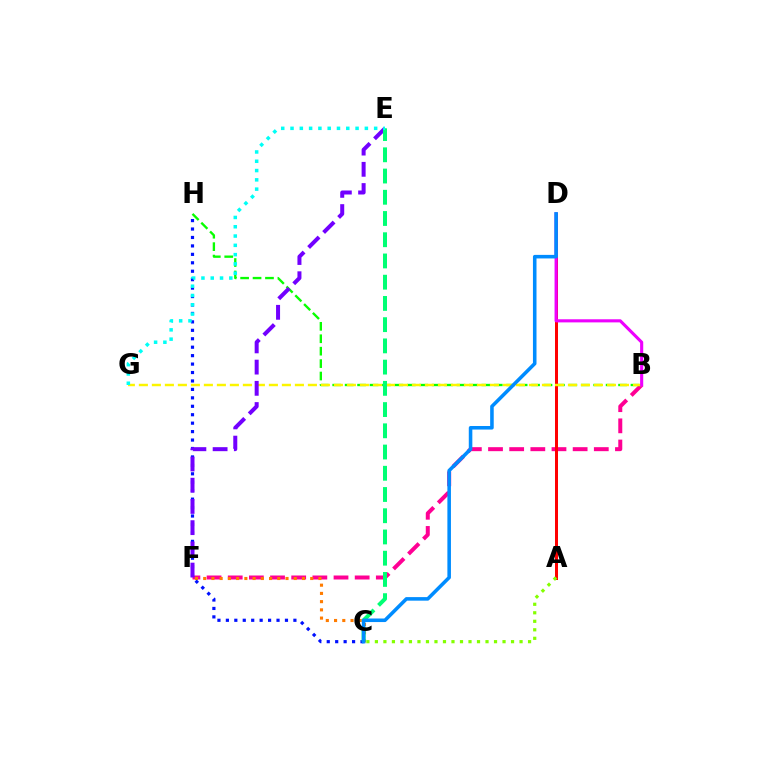{('B', 'F'): [{'color': '#ff0094', 'line_style': 'dashed', 'thickness': 2.87}], ('C', 'F'): [{'color': '#ff7c00', 'line_style': 'dotted', 'thickness': 2.24}], ('B', 'H'): [{'color': '#08ff00', 'line_style': 'dashed', 'thickness': 1.69}], ('A', 'D'): [{'color': '#ff0000', 'line_style': 'solid', 'thickness': 2.17}], ('B', 'G'): [{'color': '#fcf500', 'line_style': 'dashed', 'thickness': 1.77}], ('C', 'H'): [{'color': '#0010ff', 'line_style': 'dotted', 'thickness': 2.29}], ('A', 'C'): [{'color': '#84ff00', 'line_style': 'dotted', 'thickness': 2.31}], ('B', 'D'): [{'color': '#ee00ff', 'line_style': 'solid', 'thickness': 2.24}], ('E', 'F'): [{'color': '#7200ff', 'line_style': 'dashed', 'thickness': 2.88}], ('C', 'E'): [{'color': '#00ff74', 'line_style': 'dashed', 'thickness': 2.88}], ('E', 'G'): [{'color': '#00fff6', 'line_style': 'dotted', 'thickness': 2.52}], ('C', 'D'): [{'color': '#008cff', 'line_style': 'solid', 'thickness': 2.56}]}